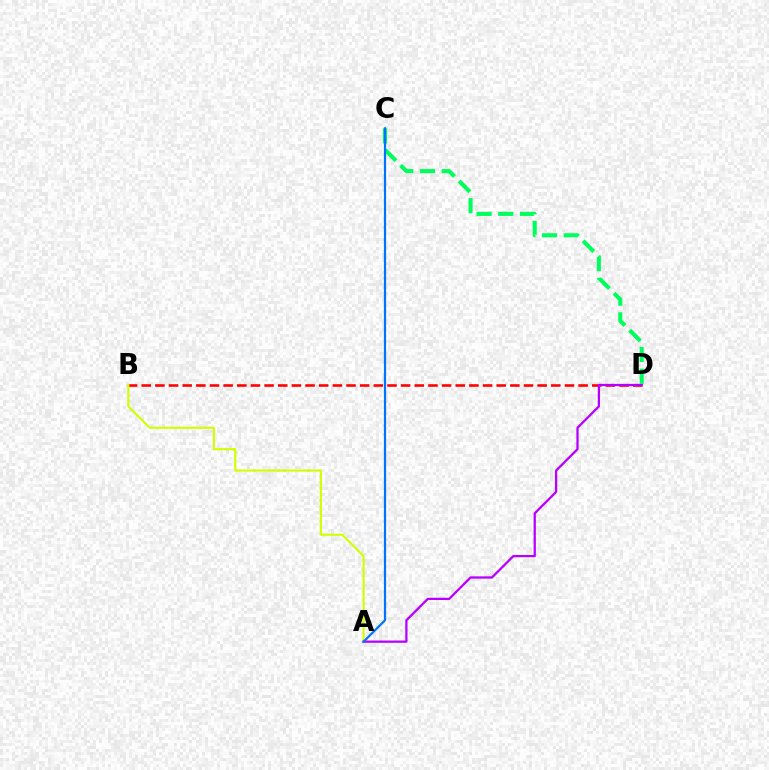{('B', 'D'): [{'color': '#ff0000', 'line_style': 'dashed', 'thickness': 1.85}], ('C', 'D'): [{'color': '#00ff5c', 'line_style': 'dashed', 'thickness': 2.95}], ('A', 'B'): [{'color': '#d1ff00', 'line_style': 'solid', 'thickness': 1.54}], ('A', 'D'): [{'color': '#b900ff', 'line_style': 'solid', 'thickness': 1.64}], ('A', 'C'): [{'color': '#0074ff', 'line_style': 'solid', 'thickness': 1.58}]}